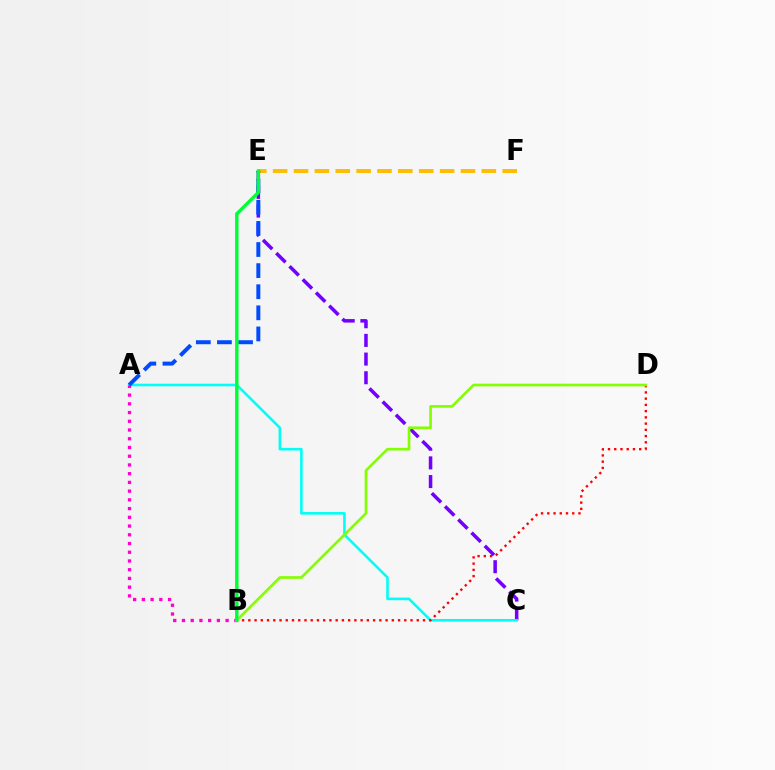{('C', 'E'): [{'color': '#7200ff', 'line_style': 'dashed', 'thickness': 2.54}], ('A', 'C'): [{'color': '#00fff6', 'line_style': 'solid', 'thickness': 1.87}], ('B', 'D'): [{'color': '#ff0000', 'line_style': 'dotted', 'thickness': 1.7}, {'color': '#84ff00', 'line_style': 'solid', 'thickness': 1.92}], ('E', 'F'): [{'color': '#ffbd00', 'line_style': 'dashed', 'thickness': 2.84}], ('A', 'B'): [{'color': '#ff00cf', 'line_style': 'dotted', 'thickness': 2.37}], ('A', 'E'): [{'color': '#004bff', 'line_style': 'dashed', 'thickness': 2.87}], ('B', 'E'): [{'color': '#00ff39', 'line_style': 'solid', 'thickness': 2.49}]}